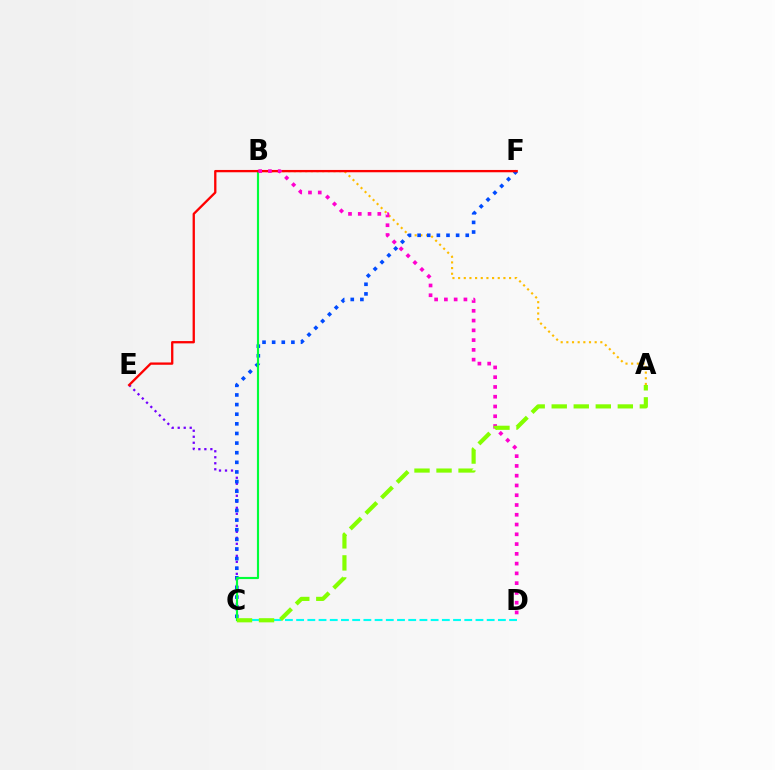{('A', 'B'): [{'color': '#ffbd00', 'line_style': 'dotted', 'thickness': 1.54}], ('C', 'E'): [{'color': '#7200ff', 'line_style': 'dotted', 'thickness': 1.63}], ('C', 'F'): [{'color': '#004bff', 'line_style': 'dotted', 'thickness': 2.62}], ('C', 'D'): [{'color': '#00fff6', 'line_style': 'dashed', 'thickness': 1.52}], ('B', 'C'): [{'color': '#00ff39', 'line_style': 'solid', 'thickness': 1.54}], ('E', 'F'): [{'color': '#ff0000', 'line_style': 'solid', 'thickness': 1.66}], ('B', 'D'): [{'color': '#ff00cf', 'line_style': 'dotted', 'thickness': 2.65}], ('A', 'C'): [{'color': '#84ff00', 'line_style': 'dashed', 'thickness': 2.99}]}